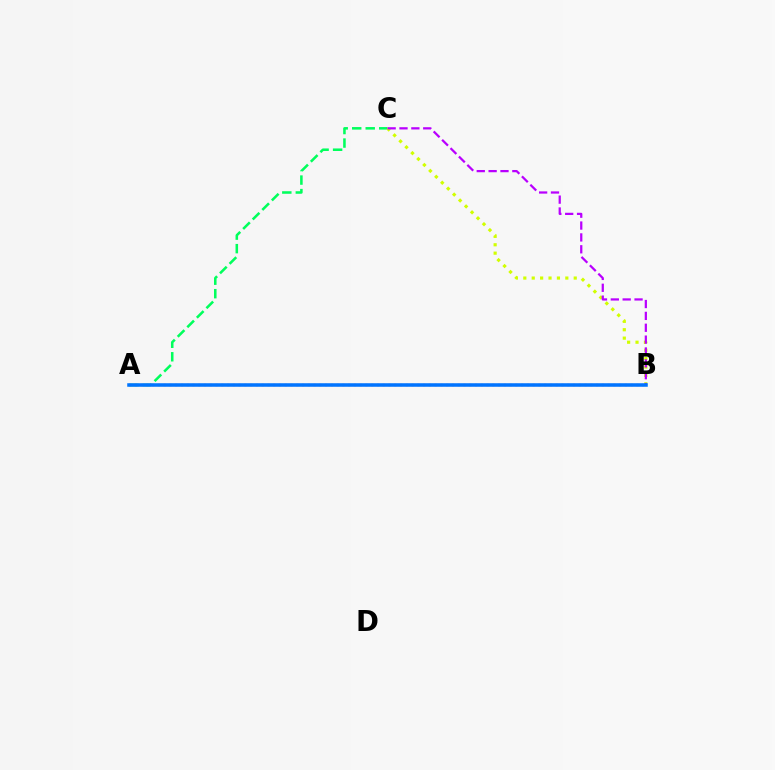{('A', 'C'): [{'color': '#00ff5c', 'line_style': 'dashed', 'thickness': 1.83}], ('A', 'B'): [{'color': '#ff0000', 'line_style': 'dotted', 'thickness': 1.57}, {'color': '#0074ff', 'line_style': 'solid', 'thickness': 2.54}], ('B', 'C'): [{'color': '#d1ff00', 'line_style': 'dotted', 'thickness': 2.28}, {'color': '#b900ff', 'line_style': 'dashed', 'thickness': 1.61}]}